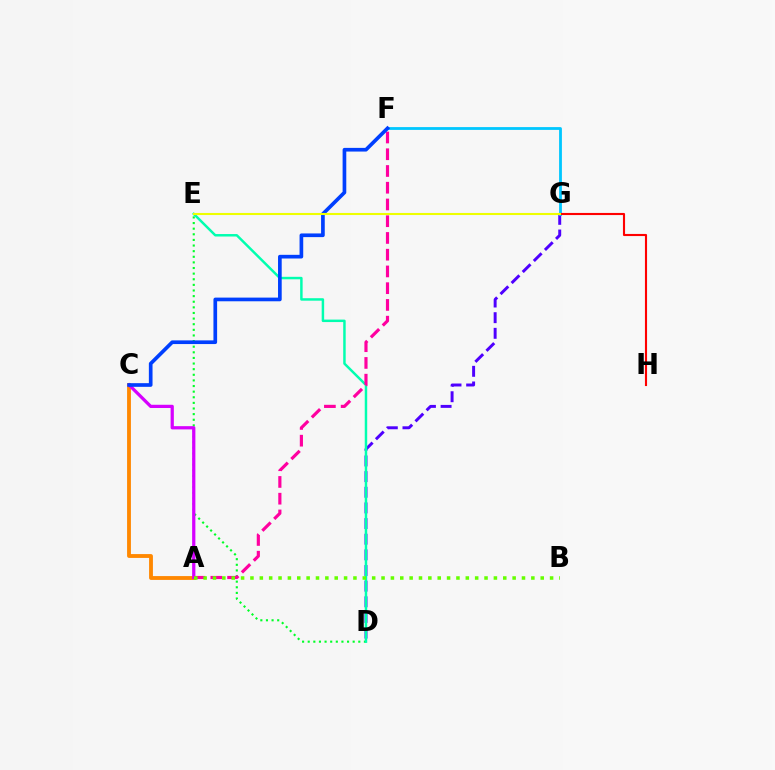{('D', 'G'): [{'color': '#4f00ff', 'line_style': 'dashed', 'thickness': 2.13}], ('D', 'E'): [{'color': '#00ff27', 'line_style': 'dotted', 'thickness': 1.53}, {'color': '#00ffaf', 'line_style': 'solid', 'thickness': 1.78}], ('F', 'G'): [{'color': '#00c7ff', 'line_style': 'solid', 'thickness': 2.02}], ('A', 'C'): [{'color': '#ff8800', 'line_style': 'solid', 'thickness': 2.76}, {'color': '#d600ff', 'line_style': 'solid', 'thickness': 2.33}], ('G', 'H'): [{'color': '#ff0000', 'line_style': 'solid', 'thickness': 1.52}], ('A', 'F'): [{'color': '#ff00a0', 'line_style': 'dashed', 'thickness': 2.27}], ('C', 'F'): [{'color': '#003fff', 'line_style': 'solid', 'thickness': 2.65}], ('E', 'G'): [{'color': '#eeff00', 'line_style': 'solid', 'thickness': 1.5}], ('A', 'B'): [{'color': '#66ff00', 'line_style': 'dotted', 'thickness': 2.54}]}